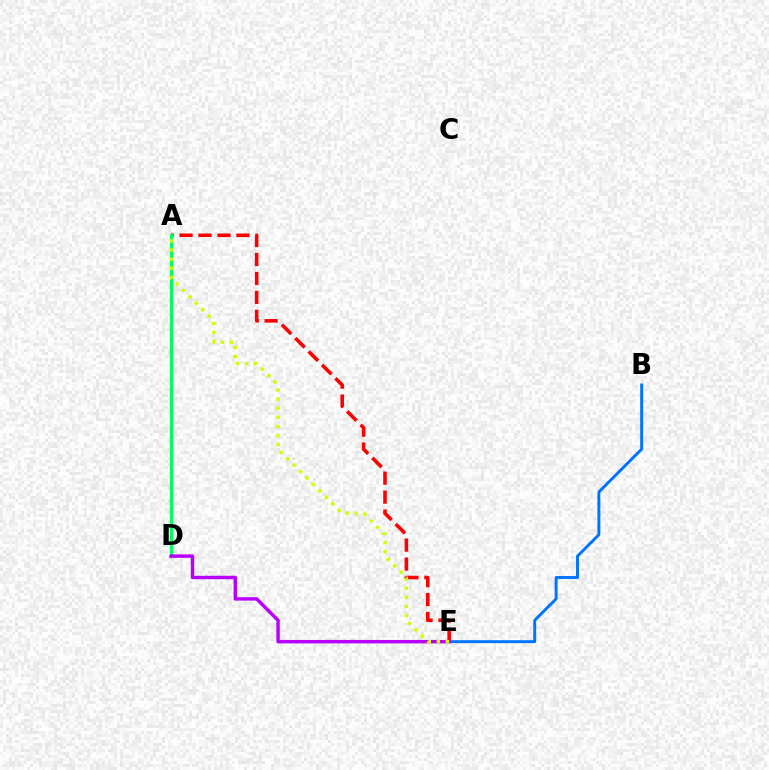{('B', 'E'): [{'color': '#0074ff', 'line_style': 'solid', 'thickness': 2.11}], ('A', 'E'): [{'color': '#ff0000', 'line_style': 'dashed', 'thickness': 2.58}, {'color': '#d1ff00', 'line_style': 'dotted', 'thickness': 2.47}], ('A', 'D'): [{'color': '#00ff5c', 'line_style': 'solid', 'thickness': 2.34}], ('D', 'E'): [{'color': '#b900ff', 'line_style': 'solid', 'thickness': 2.47}]}